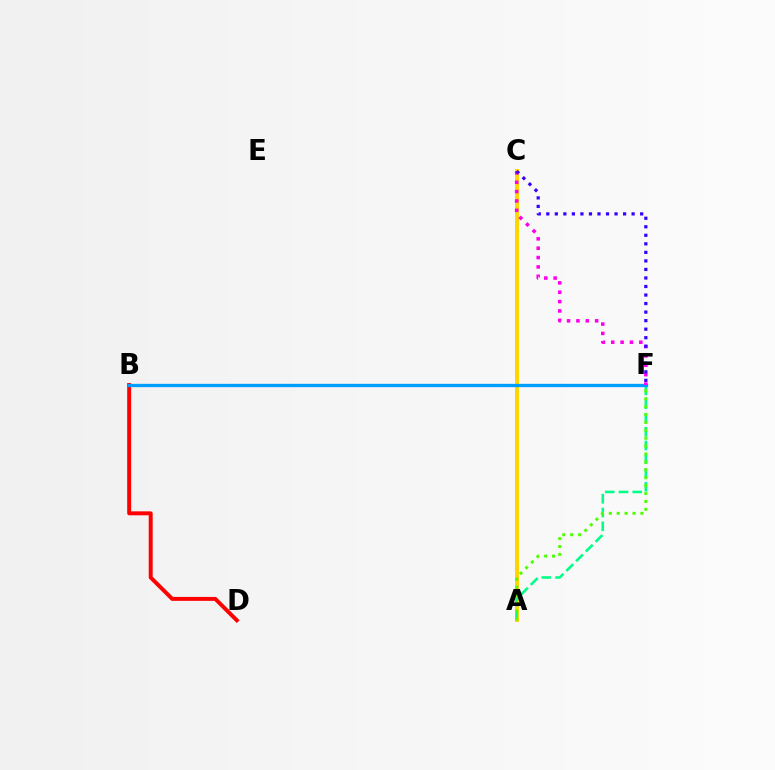{('A', 'C'): [{'color': '#ffd500', 'line_style': 'solid', 'thickness': 2.88}], ('A', 'F'): [{'color': '#00ff86', 'line_style': 'dashed', 'thickness': 1.87}, {'color': '#4fff00', 'line_style': 'dotted', 'thickness': 2.15}], ('B', 'D'): [{'color': '#ff0000', 'line_style': 'solid', 'thickness': 2.85}], ('B', 'F'): [{'color': '#009eff', 'line_style': 'solid', 'thickness': 2.4}], ('C', 'F'): [{'color': '#ff00ed', 'line_style': 'dotted', 'thickness': 2.54}, {'color': '#3700ff', 'line_style': 'dotted', 'thickness': 2.32}]}